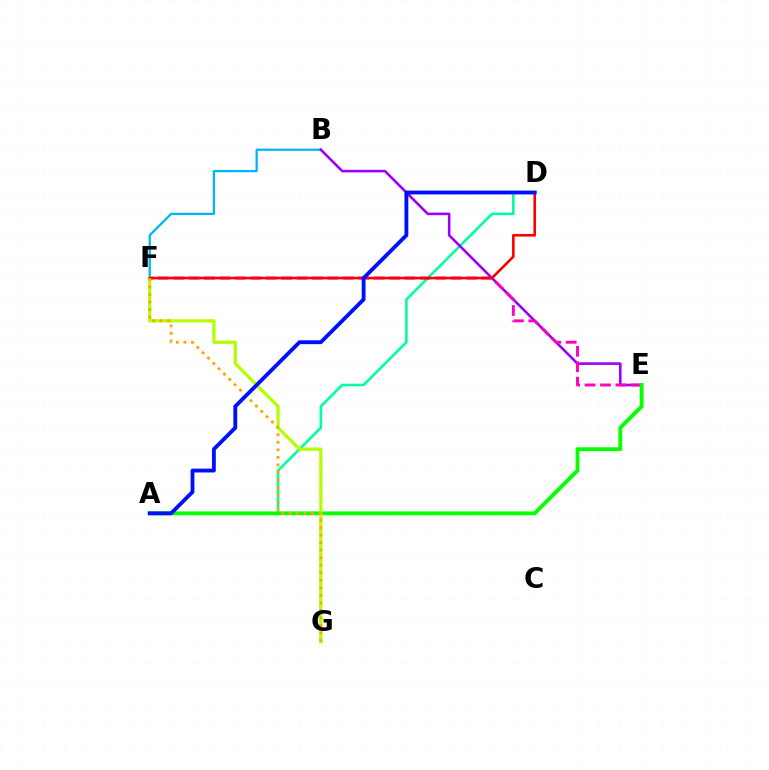{('B', 'F'): [{'color': '#00b5ff', 'line_style': 'solid', 'thickness': 1.63}], ('A', 'D'): [{'color': '#00ff9d', 'line_style': 'solid', 'thickness': 1.87}, {'color': '#0010ff', 'line_style': 'solid', 'thickness': 2.77}], ('B', 'E'): [{'color': '#9b00ff', 'line_style': 'solid', 'thickness': 1.87}], ('E', 'F'): [{'color': '#ff00bd', 'line_style': 'dashed', 'thickness': 2.09}], ('A', 'E'): [{'color': '#08ff00', 'line_style': 'solid', 'thickness': 2.77}], ('F', 'G'): [{'color': '#b3ff00', 'line_style': 'solid', 'thickness': 2.34}, {'color': '#ffa500', 'line_style': 'dotted', 'thickness': 2.05}], ('D', 'F'): [{'color': '#ff0000', 'line_style': 'solid', 'thickness': 1.88}]}